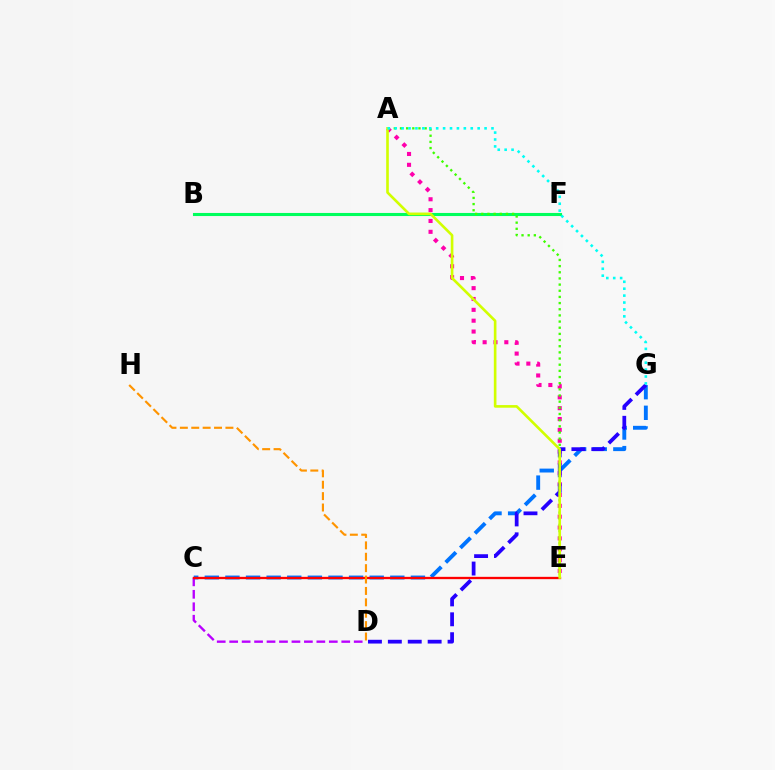{('C', 'G'): [{'color': '#0074ff', 'line_style': 'dashed', 'thickness': 2.8}], ('C', 'D'): [{'color': '#b900ff', 'line_style': 'dashed', 'thickness': 1.69}], ('A', 'E'): [{'color': '#ff00ac', 'line_style': 'dotted', 'thickness': 2.95}, {'color': '#3dff00', 'line_style': 'dotted', 'thickness': 1.67}, {'color': '#d1ff00', 'line_style': 'solid', 'thickness': 1.89}], ('C', 'E'): [{'color': '#ff0000', 'line_style': 'solid', 'thickness': 1.67}], ('D', 'H'): [{'color': '#ff9400', 'line_style': 'dashed', 'thickness': 1.55}], ('B', 'F'): [{'color': '#00ff5c', 'line_style': 'solid', 'thickness': 2.22}], ('D', 'G'): [{'color': '#2500ff', 'line_style': 'dashed', 'thickness': 2.7}], ('A', 'G'): [{'color': '#00fff6', 'line_style': 'dotted', 'thickness': 1.88}]}